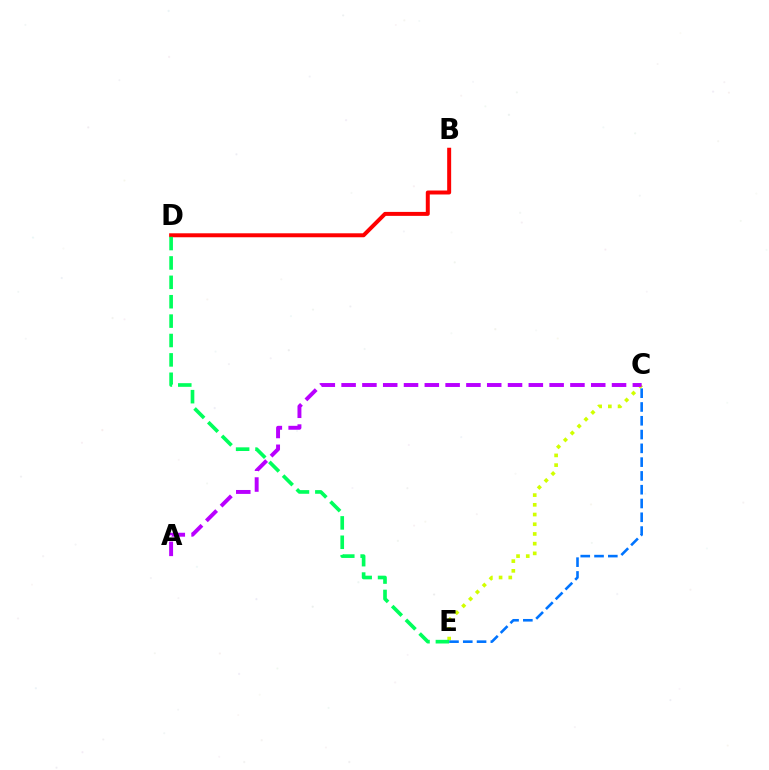{('B', 'D'): [{'color': '#ff0000', 'line_style': 'solid', 'thickness': 2.86}], ('C', 'E'): [{'color': '#d1ff00', 'line_style': 'dotted', 'thickness': 2.64}, {'color': '#0074ff', 'line_style': 'dashed', 'thickness': 1.87}], ('A', 'C'): [{'color': '#b900ff', 'line_style': 'dashed', 'thickness': 2.83}], ('D', 'E'): [{'color': '#00ff5c', 'line_style': 'dashed', 'thickness': 2.63}]}